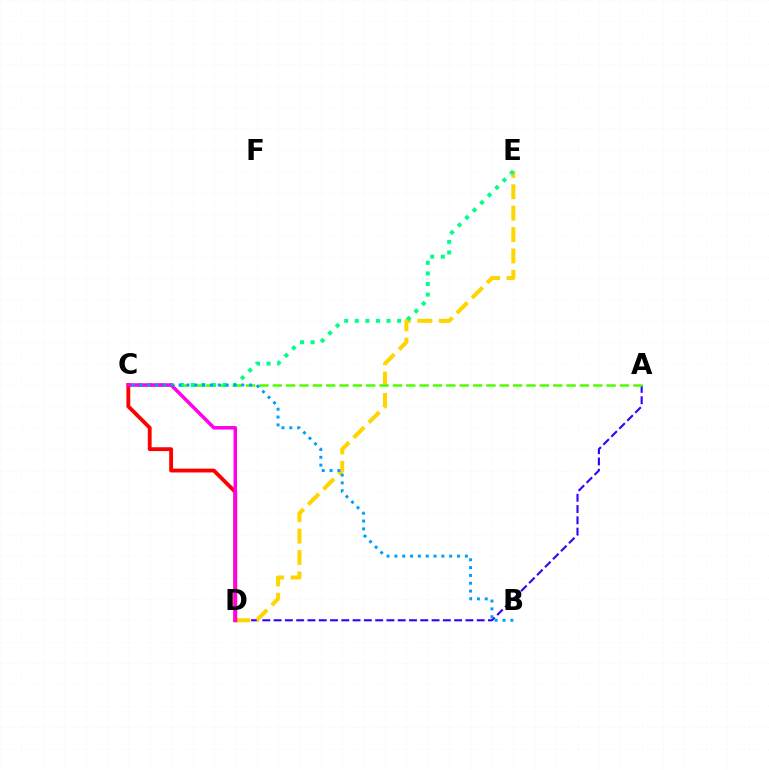{('A', 'D'): [{'color': '#3700ff', 'line_style': 'dashed', 'thickness': 1.53}], ('D', 'E'): [{'color': '#ffd500', 'line_style': 'dashed', 'thickness': 2.91}], ('A', 'C'): [{'color': '#4fff00', 'line_style': 'dashed', 'thickness': 1.81}], ('C', 'E'): [{'color': '#00ff86', 'line_style': 'dotted', 'thickness': 2.88}], ('C', 'D'): [{'color': '#ff0000', 'line_style': 'solid', 'thickness': 2.76}, {'color': '#ff00ed', 'line_style': 'solid', 'thickness': 2.52}], ('B', 'C'): [{'color': '#009eff', 'line_style': 'dotted', 'thickness': 2.13}]}